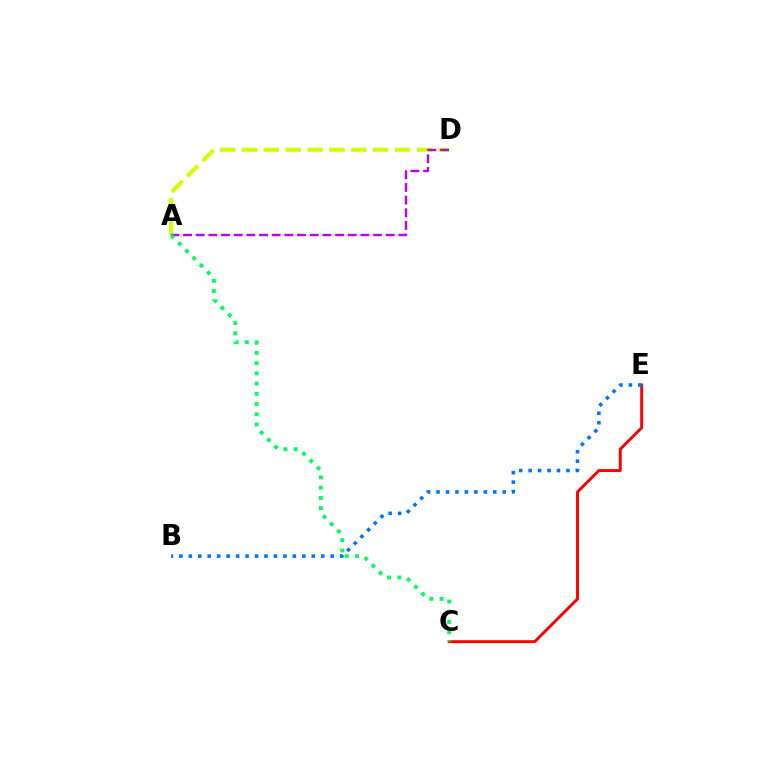{('C', 'E'): [{'color': '#ff0000', 'line_style': 'solid', 'thickness': 2.11}], ('A', 'D'): [{'color': '#d1ff00', 'line_style': 'dashed', 'thickness': 2.97}, {'color': '#b900ff', 'line_style': 'dashed', 'thickness': 1.72}], ('A', 'C'): [{'color': '#00ff5c', 'line_style': 'dotted', 'thickness': 2.78}], ('B', 'E'): [{'color': '#0074ff', 'line_style': 'dotted', 'thickness': 2.57}]}